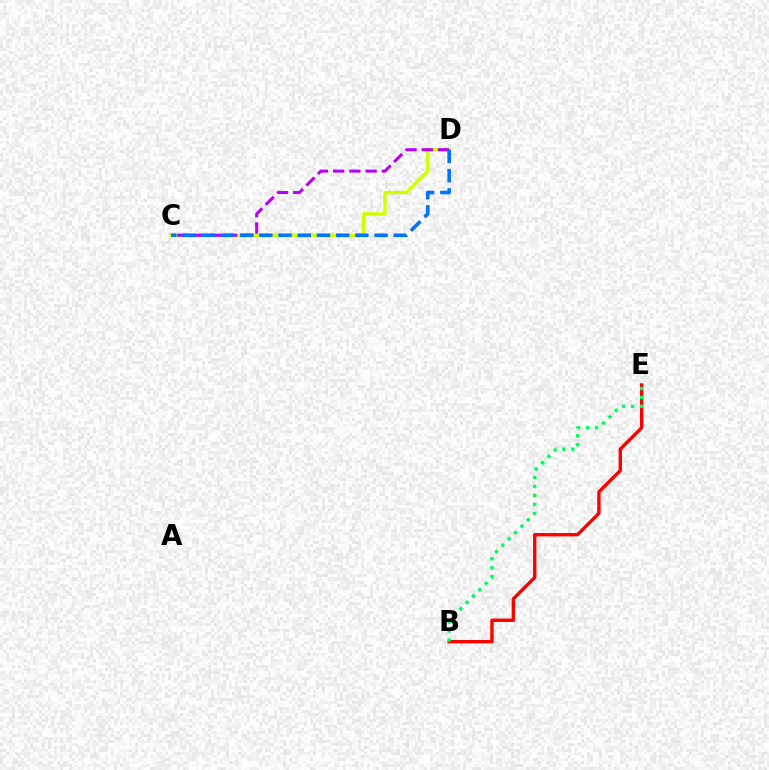{('C', 'D'): [{'color': '#d1ff00', 'line_style': 'solid', 'thickness': 2.44}, {'color': '#b900ff', 'line_style': 'dashed', 'thickness': 2.21}, {'color': '#0074ff', 'line_style': 'dashed', 'thickness': 2.61}], ('B', 'E'): [{'color': '#ff0000', 'line_style': 'solid', 'thickness': 2.42}, {'color': '#00ff5c', 'line_style': 'dotted', 'thickness': 2.44}]}